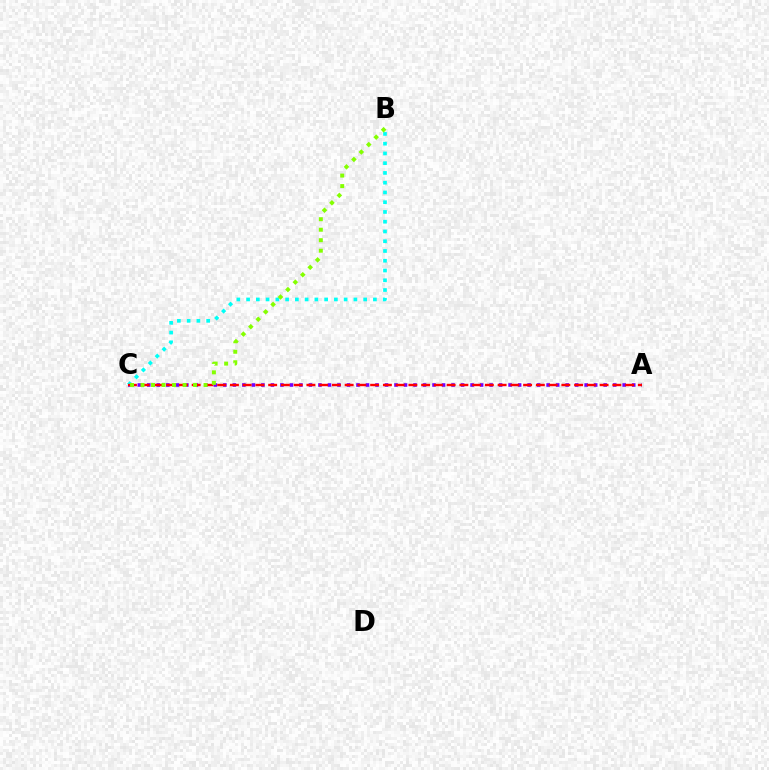{('A', 'C'): [{'color': '#7200ff', 'line_style': 'dotted', 'thickness': 2.58}, {'color': '#ff0000', 'line_style': 'dashed', 'thickness': 1.73}], ('B', 'C'): [{'color': '#00fff6', 'line_style': 'dotted', 'thickness': 2.65}, {'color': '#84ff00', 'line_style': 'dotted', 'thickness': 2.85}]}